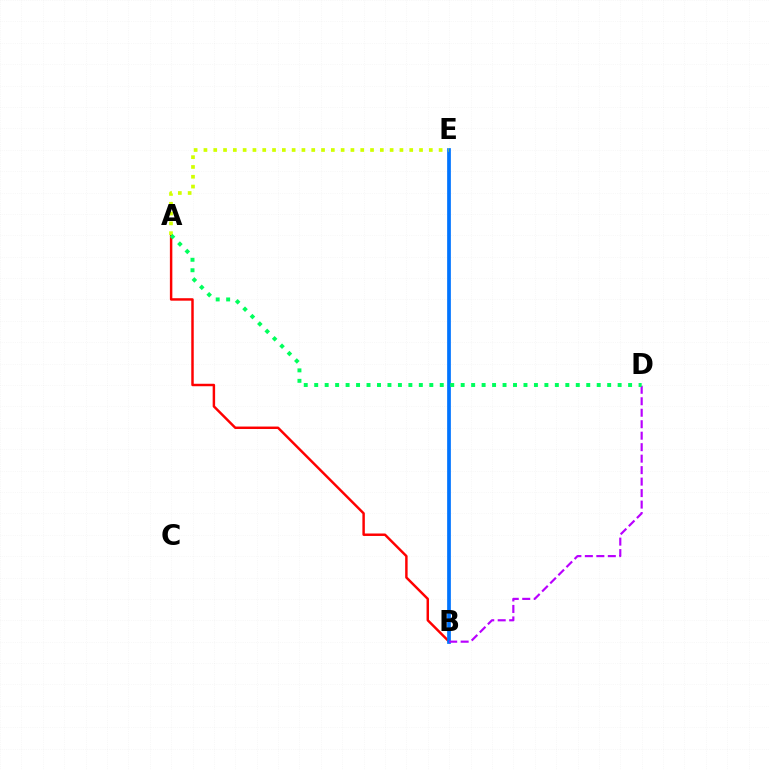{('A', 'B'): [{'color': '#ff0000', 'line_style': 'solid', 'thickness': 1.77}], ('B', 'E'): [{'color': '#0074ff', 'line_style': 'solid', 'thickness': 2.68}], ('A', 'E'): [{'color': '#d1ff00', 'line_style': 'dotted', 'thickness': 2.66}], ('B', 'D'): [{'color': '#b900ff', 'line_style': 'dashed', 'thickness': 1.56}], ('A', 'D'): [{'color': '#00ff5c', 'line_style': 'dotted', 'thickness': 2.84}]}